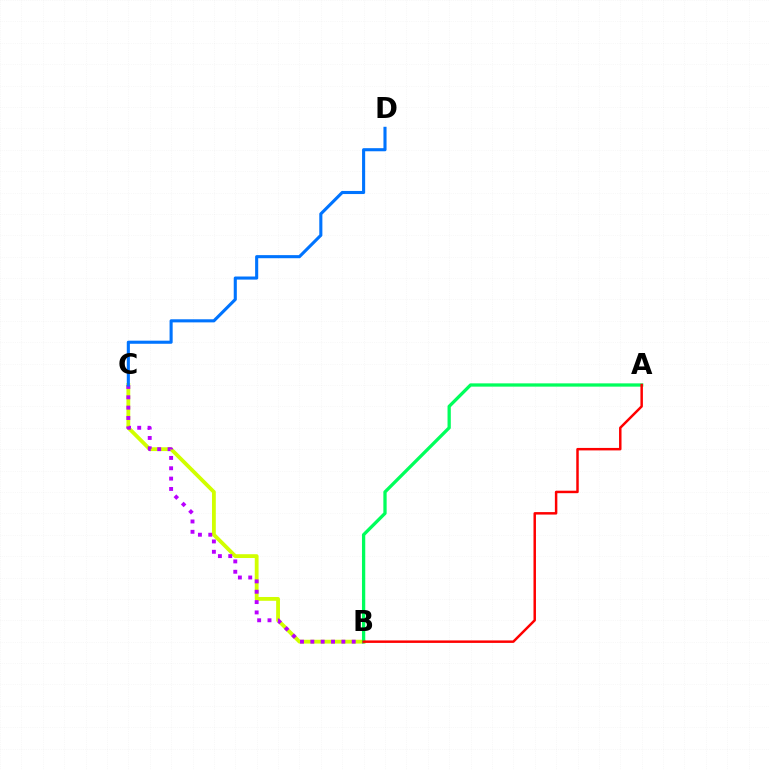{('B', 'C'): [{'color': '#d1ff00', 'line_style': 'solid', 'thickness': 2.74}, {'color': '#b900ff', 'line_style': 'dotted', 'thickness': 2.81}], ('A', 'B'): [{'color': '#00ff5c', 'line_style': 'solid', 'thickness': 2.36}, {'color': '#ff0000', 'line_style': 'solid', 'thickness': 1.78}], ('C', 'D'): [{'color': '#0074ff', 'line_style': 'solid', 'thickness': 2.23}]}